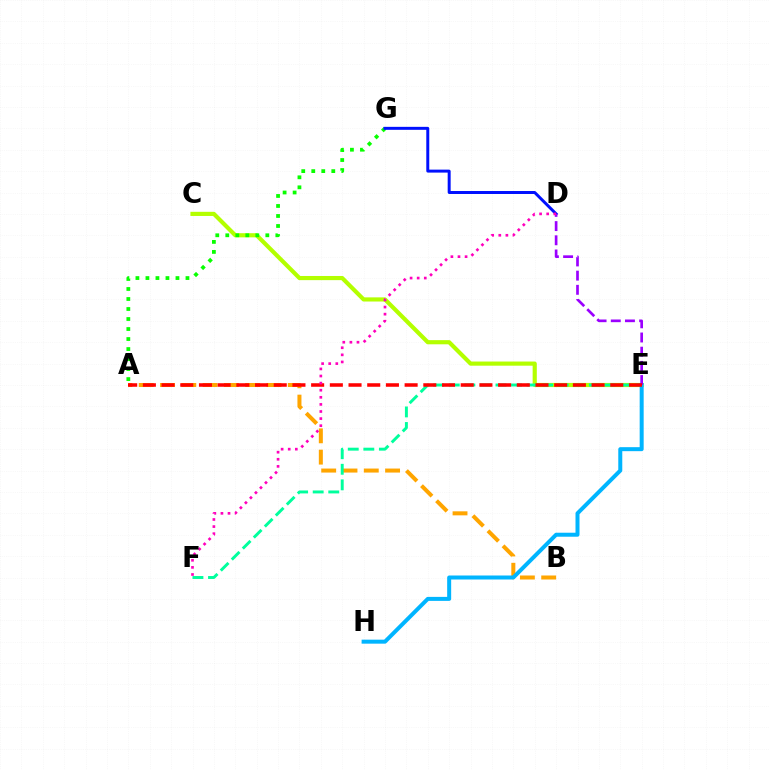{('A', 'B'): [{'color': '#ffa500', 'line_style': 'dashed', 'thickness': 2.89}], ('C', 'E'): [{'color': '#b3ff00', 'line_style': 'solid', 'thickness': 2.99}], ('A', 'G'): [{'color': '#08ff00', 'line_style': 'dotted', 'thickness': 2.72}], ('D', 'G'): [{'color': '#0010ff', 'line_style': 'solid', 'thickness': 2.14}], ('E', 'F'): [{'color': '#00ff9d', 'line_style': 'dashed', 'thickness': 2.11}], ('E', 'H'): [{'color': '#00b5ff', 'line_style': 'solid', 'thickness': 2.88}], ('D', 'E'): [{'color': '#9b00ff', 'line_style': 'dashed', 'thickness': 1.93}], ('A', 'E'): [{'color': '#ff0000', 'line_style': 'dashed', 'thickness': 2.54}], ('D', 'F'): [{'color': '#ff00bd', 'line_style': 'dotted', 'thickness': 1.93}]}